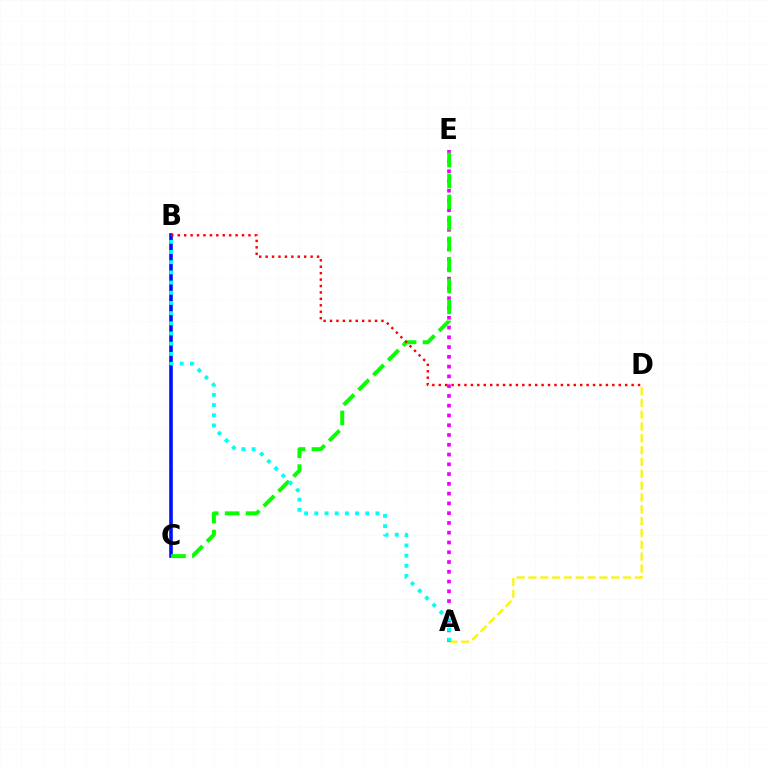{('A', 'D'): [{'color': '#fcf500', 'line_style': 'dashed', 'thickness': 1.61}], ('A', 'E'): [{'color': '#ee00ff', 'line_style': 'dotted', 'thickness': 2.65}], ('B', 'C'): [{'color': '#0010ff', 'line_style': 'solid', 'thickness': 2.59}], ('C', 'E'): [{'color': '#08ff00', 'line_style': 'dashed', 'thickness': 2.85}], ('A', 'B'): [{'color': '#00fff6', 'line_style': 'dotted', 'thickness': 2.77}], ('B', 'D'): [{'color': '#ff0000', 'line_style': 'dotted', 'thickness': 1.75}]}